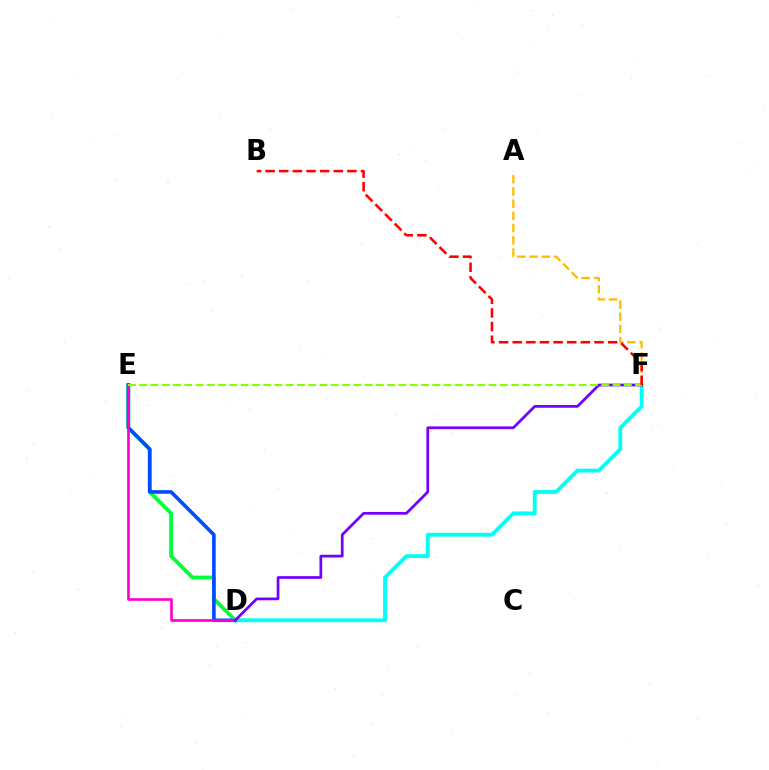{('D', 'E'): [{'color': '#00ff39', 'line_style': 'solid', 'thickness': 2.72}, {'color': '#004bff', 'line_style': 'solid', 'thickness': 2.6}, {'color': '#ff00cf', 'line_style': 'solid', 'thickness': 1.9}], ('D', 'F'): [{'color': '#00fff6', 'line_style': 'solid', 'thickness': 2.76}, {'color': '#7200ff', 'line_style': 'solid', 'thickness': 1.97}], ('E', 'F'): [{'color': '#84ff00', 'line_style': 'dashed', 'thickness': 1.53}], ('A', 'F'): [{'color': '#ffbd00', 'line_style': 'dashed', 'thickness': 1.66}], ('B', 'F'): [{'color': '#ff0000', 'line_style': 'dashed', 'thickness': 1.85}]}